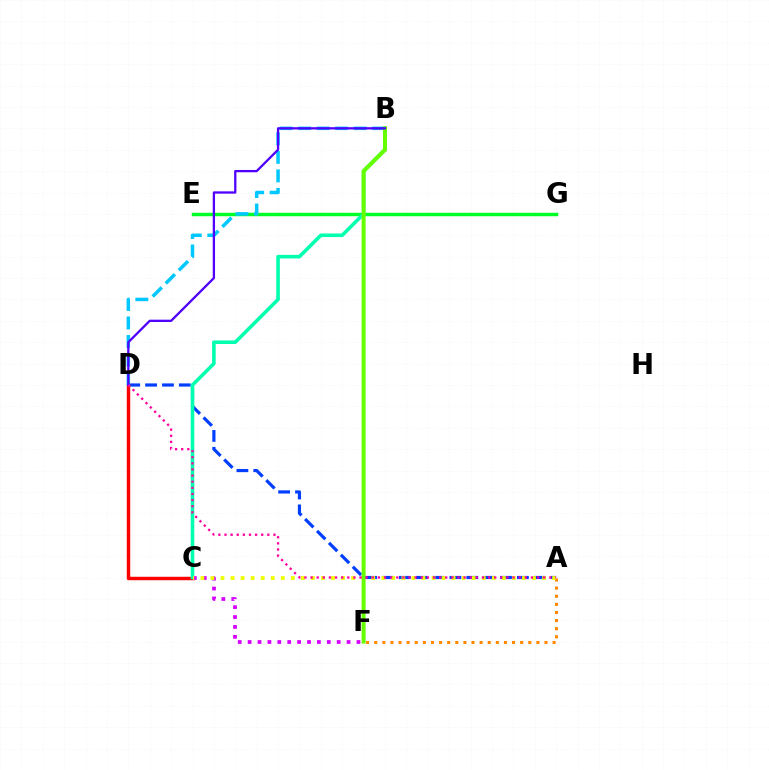{('A', 'D'): [{'color': '#003fff', 'line_style': 'dashed', 'thickness': 2.29}, {'color': '#ff00a0', 'line_style': 'dotted', 'thickness': 1.66}], ('C', 'D'): [{'color': '#ff0000', 'line_style': 'solid', 'thickness': 2.48}], ('E', 'G'): [{'color': '#00ff27', 'line_style': 'solid', 'thickness': 2.49}], ('B', 'C'): [{'color': '#00ffaf', 'line_style': 'solid', 'thickness': 2.59}], ('B', 'D'): [{'color': '#00c7ff', 'line_style': 'dashed', 'thickness': 2.52}, {'color': '#4f00ff', 'line_style': 'solid', 'thickness': 1.65}], ('C', 'F'): [{'color': '#d600ff', 'line_style': 'dotted', 'thickness': 2.69}], ('A', 'F'): [{'color': '#ff8800', 'line_style': 'dotted', 'thickness': 2.2}], ('A', 'C'): [{'color': '#eeff00', 'line_style': 'dotted', 'thickness': 2.73}], ('B', 'F'): [{'color': '#66ff00', 'line_style': 'solid', 'thickness': 2.86}]}